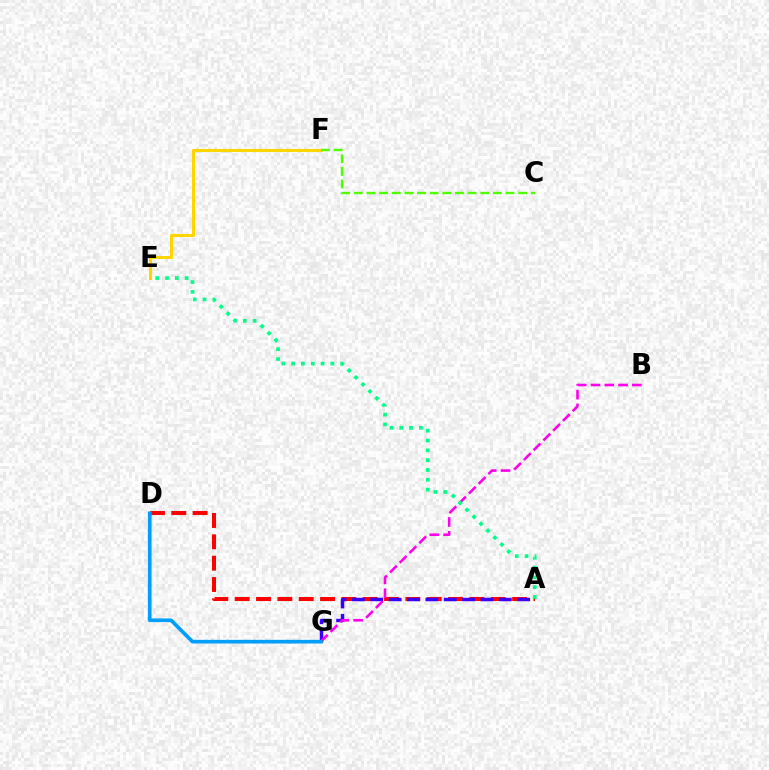{('A', 'D'): [{'color': '#ff0000', 'line_style': 'dashed', 'thickness': 2.9}], ('A', 'G'): [{'color': '#3700ff', 'line_style': 'dashed', 'thickness': 2.5}], ('B', 'G'): [{'color': '#ff00ed', 'line_style': 'dashed', 'thickness': 1.87}], ('D', 'G'): [{'color': '#009eff', 'line_style': 'solid', 'thickness': 2.65}], ('E', 'F'): [{'color': '#ffd500', 'line_style': 'solid', 'thickness': 2.22}], ('A', 'E'): [{'color': '#00ff86', 'line_style': 'dotted', 'thickness': 2.67}], ('C', 'F'): [{'color': '#4fff00', 'line_style': 'dashed', 'thickness': 1.72}]}